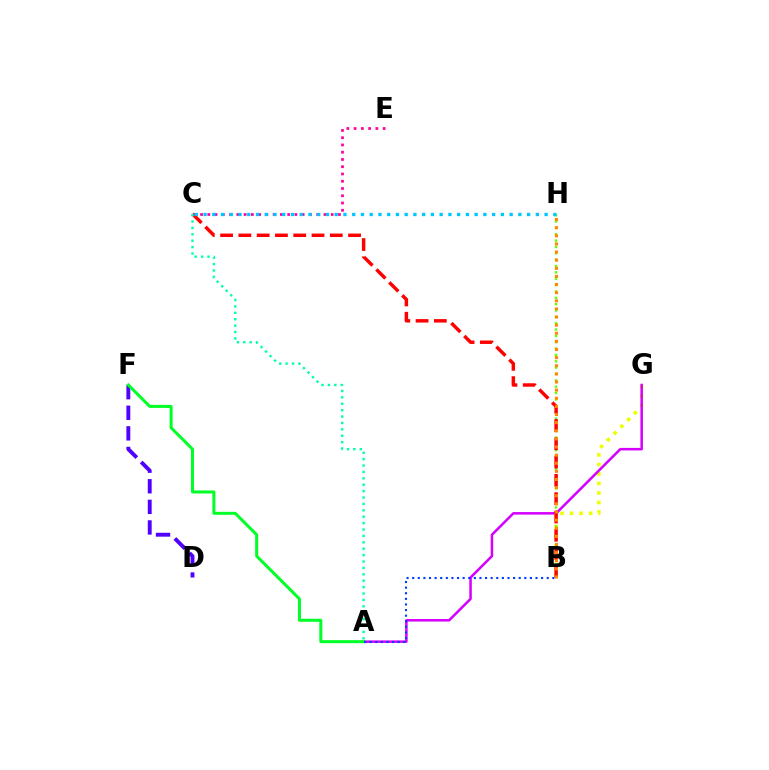{('B', 'G'): [{'color': '#eeff00', 'line_style': 'dotted', 'thickness': 2.59}], ('D', 'F'): [{'color': '#4f00ff', 'line_style': 'dashed', 'thickness': 2.8}], ('A', 'G'): [{'color': '#d600ff', 'line_style': 'solid', 'thickness': 1.82}], ('B', 'H'): [{'color': '#66ff00', 'line_style': 'dotted', 'thickness': 1.73}, {'color': '#ff8800', 'line_style': 'dotted', 'thickness': 2.21}], ('B', 'C'): [{'color': '#ff0000', 'line_style': 'dashed', 'thickness': 2.48}], ('C', 'E'): [{'color': '#ff00a0', 'line_style': 'dotted', 'thickness': 1.97}], ('A', 'F'): [{'color': '#00ff27', 'line_style': 'solid', 'thickness': 2.17}], ('C', 'H'): [{'color': '#00c7ff', 'line_style': 'dotted', 'thickness': 2.38}], ('A', 'B'): [{'color': '#003fff', 'line_style': 'dotted', 'thickness': 1.52}], ('A', 'C'): [{'color': '#00ffaf', 'line_style': 'dotted', 'thickness': 1.74}]}